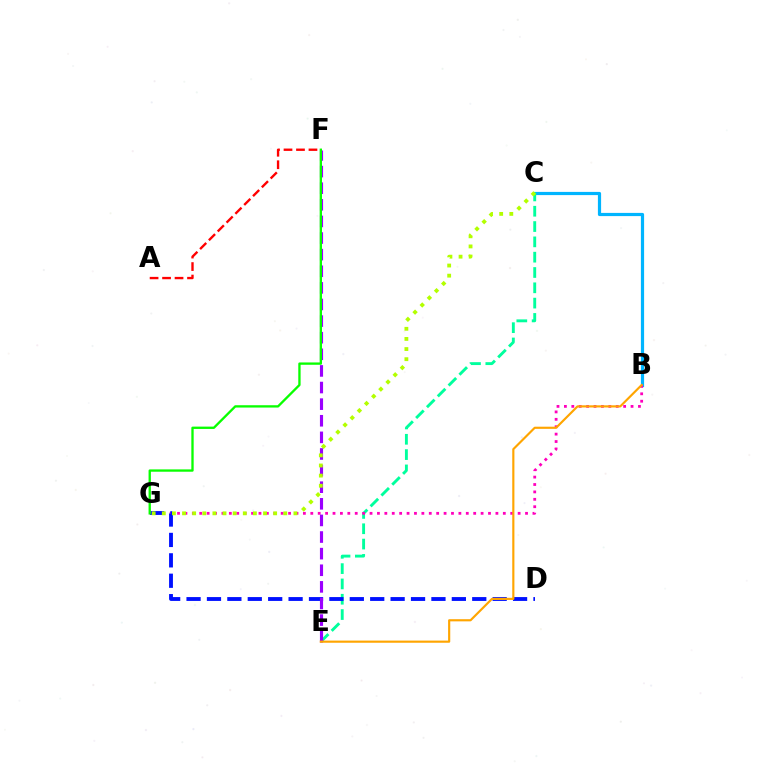{('B', 'C'): [{'color': '#00b5ff', 'line_style': 'solid', 'thickness': 2.3}], ('C', 'E'): [{'color': '#00ff9d', 'line_style': 'dashed', 'thickness': 2.08}], ('B', 'G'): [{'color': '#ff00bd', 'line_style': 'dotted', 'thickness': 2.01}], ('D', 'G'): [{'color': '#0010ff', 'line_style': 'dashed', 'thickness': 2.77}], ('E', 'F'): [{'color': '#9b00ff', 'line_style': 'dashed', 'thickness': 2.26}], ('A', 'F'): [{'color': '#ff0000', 'line_style': 'dashed', 'thickness': 1.7}], ('B', 'E'): [{'color': '#ffa500', 'line_style': 'solid', 'thickness': 1.55}], ('F', 'G'): [{'color': '#08ff00', 'line_style': 'solid', 'thickness': 1.67}], ('C', 'G'): [{'color': '#b3ff00', 'line_style': 'dotted', 'thickness': 2.75}]}